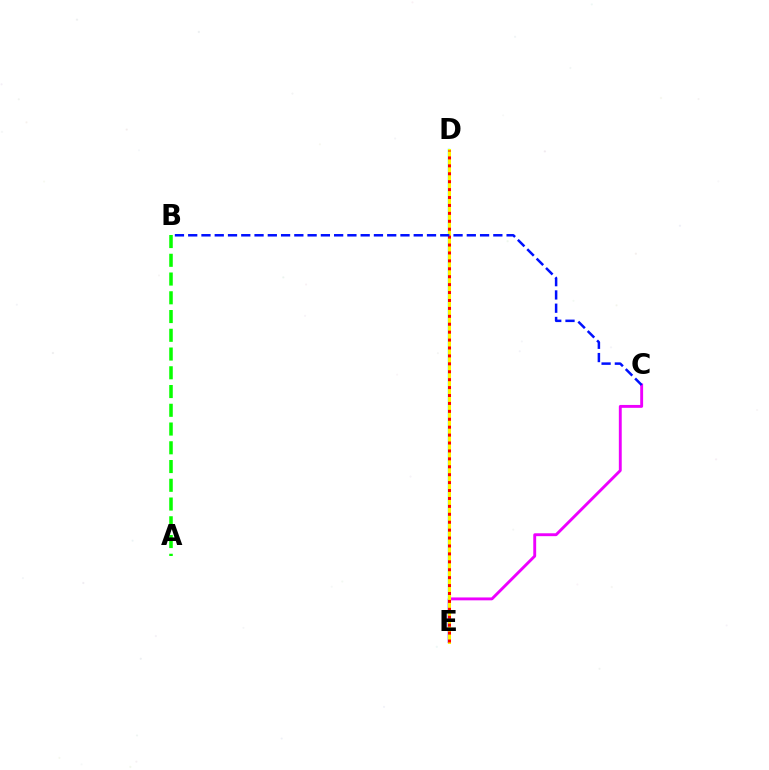{('C', 'E'): [{'color': '#ee00ff', 'line_style': 'solid', 'thickness': 2.08}], ('D', 'E'): [{'color': '#00fff6', 'line_style': 'solid', 'thickness': 1.69}, {'color': '#fcf500', 'line_style': 'solid', 'thickness': 2.19}, {'color': '#ff0000', 'line_style': 'dotted', 'thickness': 2.15}], ('B', 'C'): [{'color': '#0010ff', 'line_style': 'dashed', 'thickness': 1.8}], ('A', 'B'): [{'color': '#08ff00', 'line_style': 'dashed', 'thickness': 2.55}]}